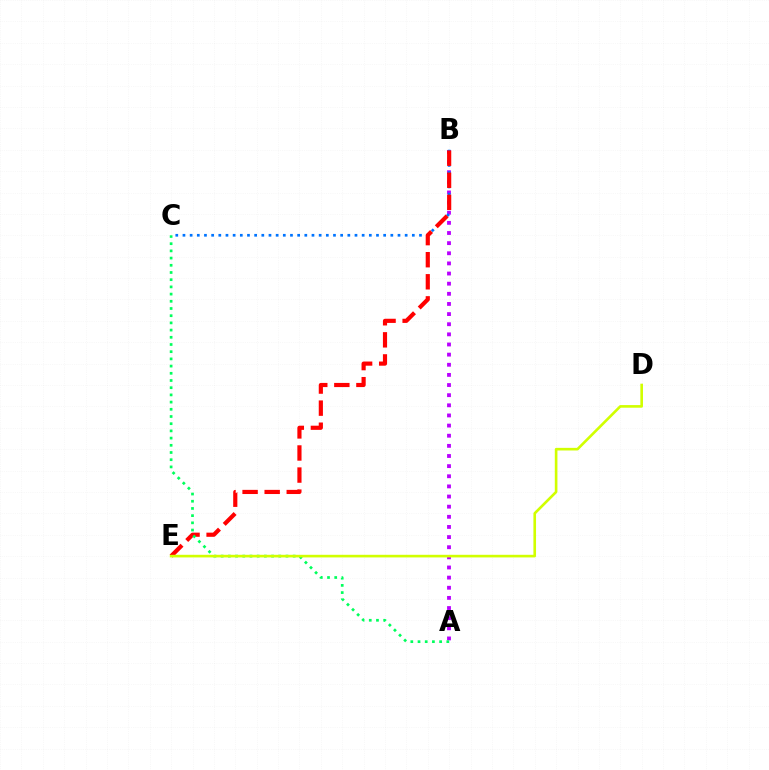{('A', 'B'): [{'color': '#b900ff', 'line_style': 'dotted', 'thickness': 2.75}], ('B', 'C'): [{'color': '#0074ff', 'line_style': 'dotted', 'thickness': 1.95}], ('B', 'E'): [{'color': '#ff0000', 'line_style': 'dashed', 'thickness': 3.0}], ('A', 'C'): [{'color': '#00ff5c', 'line_style': 'dotted', 'thickness': 1.96}], ('D', 'E'): [{'color': '#d1ff00', 'line_style': 'solid', 'thickness': 1.89}]}